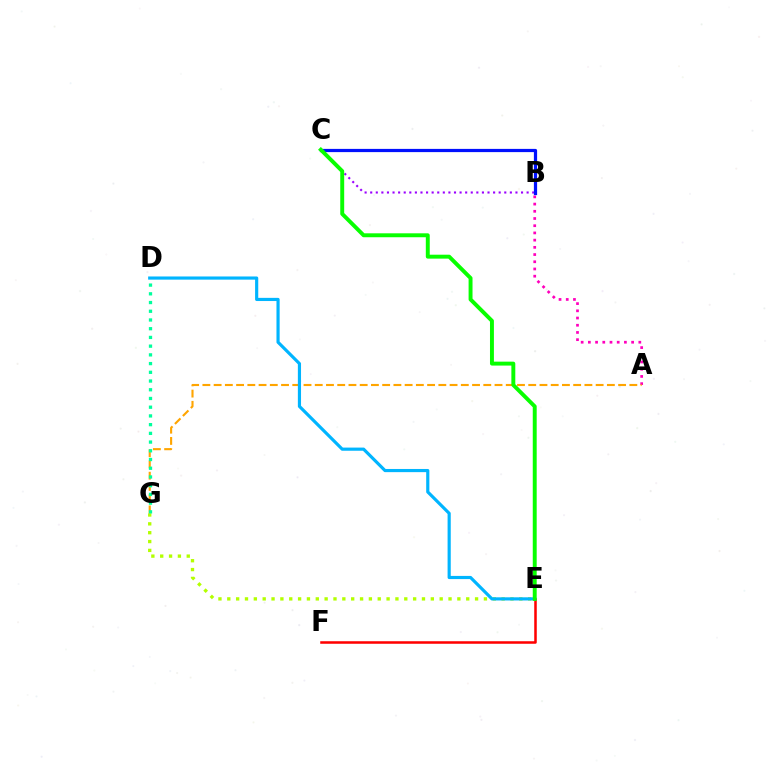{('A', 'B'): [{'color': '#ff00bd', 'line_style': 'dotted', 'thickness': 1.96}], ('E', 'G'): [{'color': '#b3ff00', 'line_style': 'dotted', 'thickness': 2.4}], ('E', 'F'): [{'color': '#ff0000', 'line_style': 'solid', 'thickness': 1.82}], ('A', 'G'): [{'color': '#ffa500', 'line_style': 'dashed', 'thickness': 1.53}], ('D', 'G'): [{'color': '#00ff9d', 'line_style': 'dotted', 'thickness': 2.37}], ('B', 'C'): [{'color': '#9b00ff', 'line_style': 'dotted', 'thickness': 1.52}, {'color': '#0010ff', 'line_style': 'solid', 'thickness': 2.32}], ('D', 'E'): [{'color': '#00b5ff', 'line_style': 'solid', 'thickness': 2.28}], ('C', 'E'): [{'color': '#08ff00', 'line_style': 'solid', 'thickness': 2.83}]}